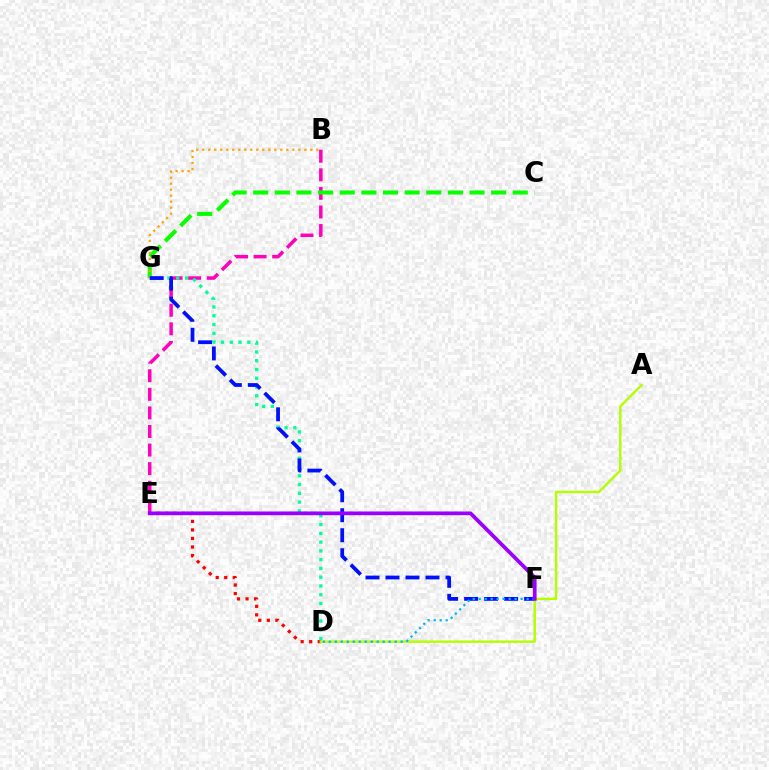{('B', 'E'): [{'color': '#ff00bd', 'line_style': 'dashed', 'thickness': 2.52}], ('C', 'G'): [{'color': '#08ff00', 'line_style': 'dashed', 'thickness': 2.94}], ('D', 'E'): [{'color': '#ff0000', 'line_style': 'dotted', 'thickness': 2.32}], ('B', 'G'): [{'color': '#ffa500', 'line_style': 'dotted', 'thickness': 1.63}], ('D', 'G'): [{'color': '#00ff9d', 'line_style': 'dotted', 'thickness': 2.38}], ('F', 'G'): [{'color': '#0010ff', 'line_style': 'dashed', 'thickness': 2.72}], ('A', 'D'): [{'color': '#b3ff00', 'line_style': 'solid', 'thickness': 1.73}], ('D', 'F'): [{'color': '#00b5ff', 'line_style': 'dotted', 'thickness': 1.63}], ('E', 'F'): [{'color': '#9b00ff', 'line_style': 'solid', 'thickness': 2.7}]}